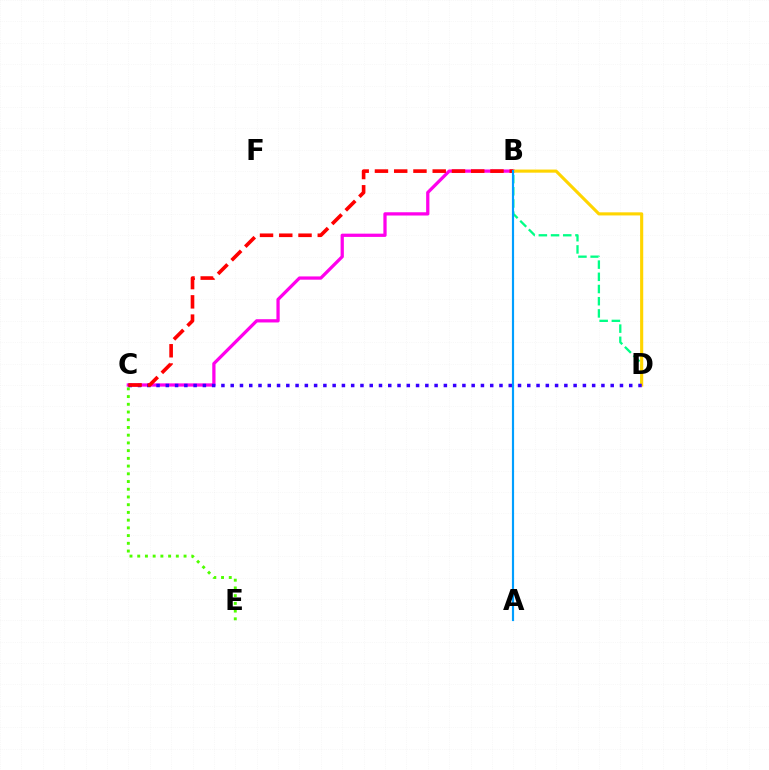{('B', 'D'): [{'color': '#00ff86', 'line_style': 'dashed', 'thickness': 1.66}, {'color': '#ffd500', 'line_style': 'solid', 'thickness': 2.25}], ('B', 'C'): [{'color': '#ff00ed', 'line_style': 'solid', 'thickness': 2.35}, {'color': '#ff0000', 'line_style': 'dashed', 'thickness': 2.62}], ('C', 'E'): [{'color': '#4fff00', 'line_style': 'dotted', 'thickness': 2.1}], ('C', 'D'): [{'color': '#3700ff', 'line_style': 'dotted', 'thickness': 2.52}], ('A', 'B'): [{'color': '#009eff', 'line_style': 'solid', 'thickness': 1.56}]}